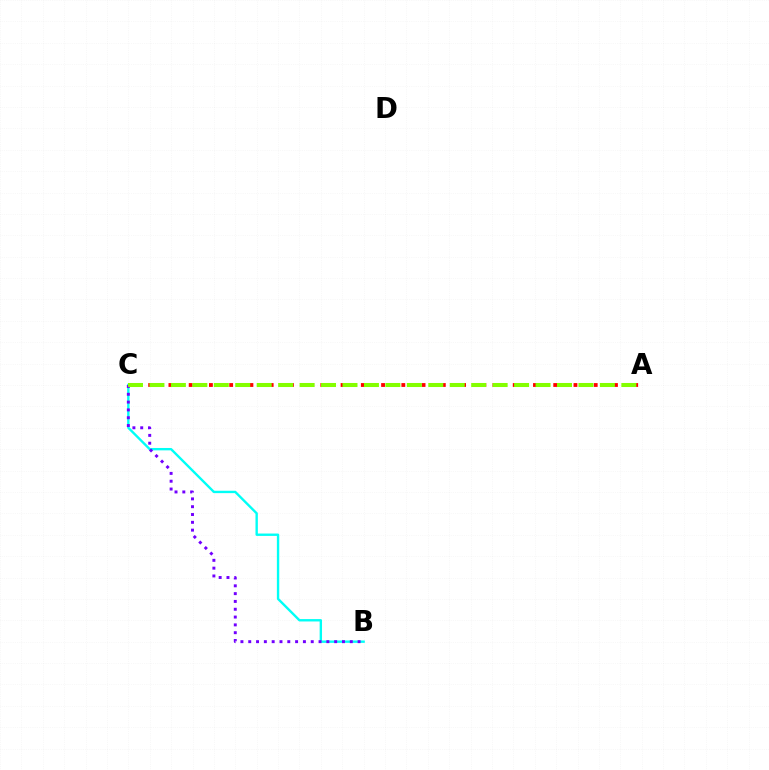{('B', 'C'): [{'color': '#00fff6', 'line_style': 'solid', 'thickness': 1.71}, {'color': '#7200ff', 'line_style': 'dotted', 'thickness': 2.12}], ('A', 'C'): [{'color': '#ff0000', 'line_style': 'dotted', 'thickness': 2.75}, {'color': '#84ff00', 'line_style': 'dashed', 'thickness': 2.91}]}